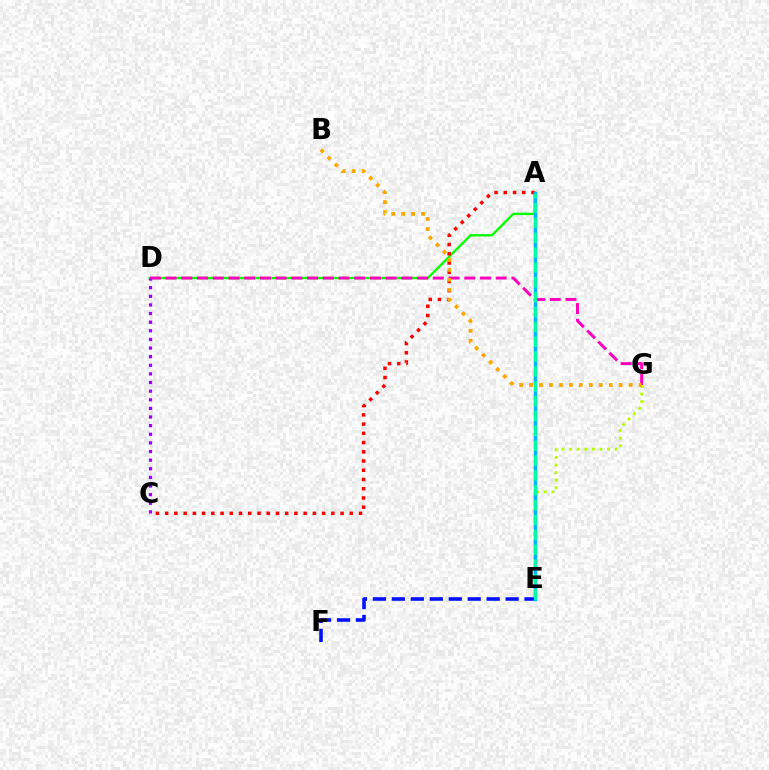{('A', 'D'): [{'color': '#08ff00', 'line_style': 'solid', 'thickness': 1.7}], ('E', 'G'): [{'color': '#b3ff00', 'line_style': 'dotted', 'thickness': 2.06}], ('A', 'C'): [{'color': '#ff0000', 'line_style': 'dotted', 'thickness': 2.51}], ('D', 'G'): [{'color': '#ff00bd', 'line_style': 'dashed', 'thickness': 2.14}], ('E', 'F'): [{'color': '#0010ff', 'line_style': 'dashed', 'thickness': 2.58}], ('B', 'G'): [{'color': '#ffa500', 'line_style': 'dotted', 'thickness': 2.71}], ('A', 'E'): [{'color': '#00b5ff', 'line_style': 'solid', 'thickness': 2.52}, {'color': '#00ff9d', 'line_style': 'dashed', 'thickness': 2.02}], ('C', 'D'): [{'color': '#9b00ff', 'line_style': 'dotted', 'thickness': 2.34}]}